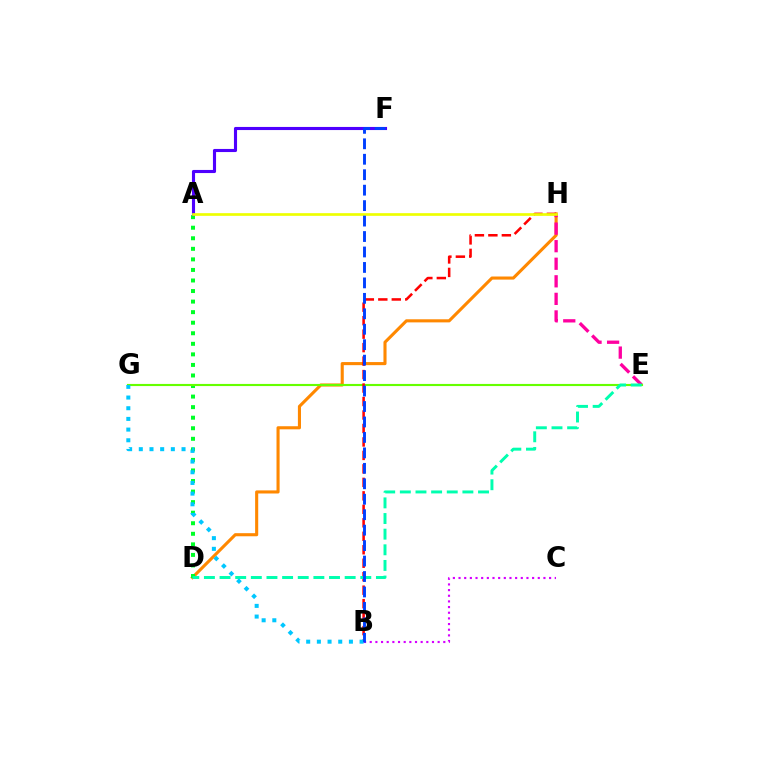{('D', 'H'): [{'color': '#ff8800', 'line_style': 'solid', 'thickness': 2.23}], ('E', 'H'): [{'color': '#ff00a0', 'line_style': 'dashed', 'thickness': 2.39}], ('A', 'D'): [{'color': '#00ff27', 'line_style': 'dotted', 'thickness': 2.87}], ('E', 'G'): [{'color': '#66ff00', 'line_style': 'solid', 'thickness': 1.54}], ('A', 'F'): [{'color': '#4f00ff', 'line_style': 'solid', 'thickness': 2.24}], ('B', 'H'): [{'color': '#ff0000', 'line_style': 'dashed', 'thickness': 1.83}], ('D', 'E'): [{'color': '#00ffaf', 'line_style': 'dashed', 'thickness': 2.12}], ('A', 'H'): [{'color': '#eeff00', 'line_style': 'solid', 'thickness': 1.93}], ('B', 'C'): [{'color': '#d600ff', 'line_style': 'dotted', 'thickness': 1.54}], ('B', 'G'): [{'color': '#00c7ff', 'line_style': 'dotted', 'thickness': 2.9}], ('B', 'F'): [{'color': '#003fff', 'line_style': 'dashed', 'thickness': 2.1}]}